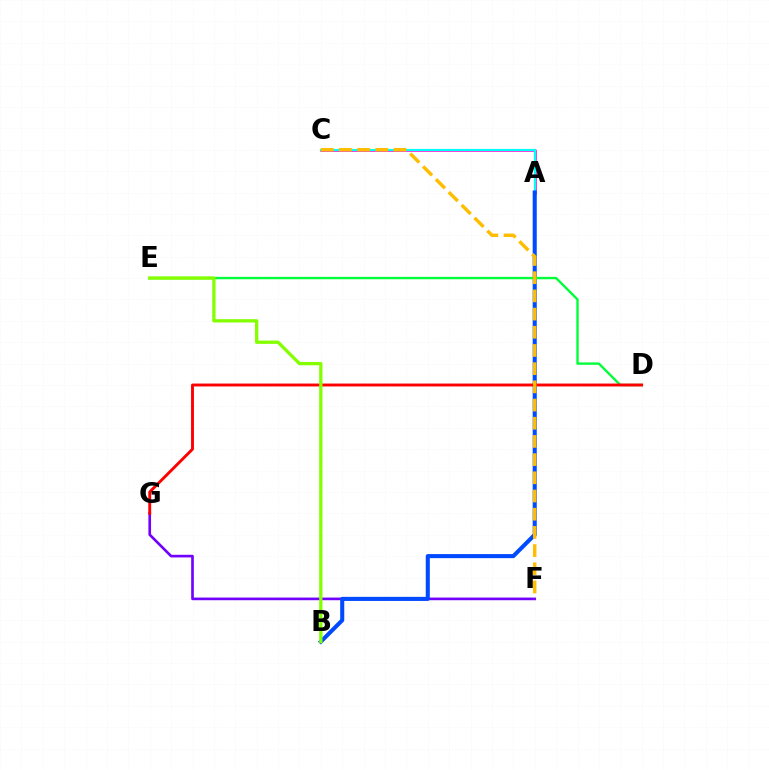{('F', 'G'): [{'color': '#7200ff', 'line_style': 'solid', 'thickness': 1.91}], ('A', 'C'): [{'color': '#ff00cf', 'line_style': 'solid', 'thickness': 1.85}, {'color': '#00fff6', 'line_style': 'solid', 'thickness': 1.57}], ('A', 'B'): [{'color': '#004bff', 'line_style': 'solid', 'thickness': 2.93}], ('D', 'E'): [{'color': '#00ff39', 'line_style': 'solid', 'thickness': 1.71}], ('D', 'G'): [{'color': '#ff0000', 'line_style': 'solid', 'thickness': 2.09}], ('B', 'E'): [{'color': '#84ff00', 'line_style': 'solid', 'thickness': 2.38}], ('C', 'F'): [{'color': '#ffbd00', 'line_style': 'dashed', 'thickness': 2.47}]}